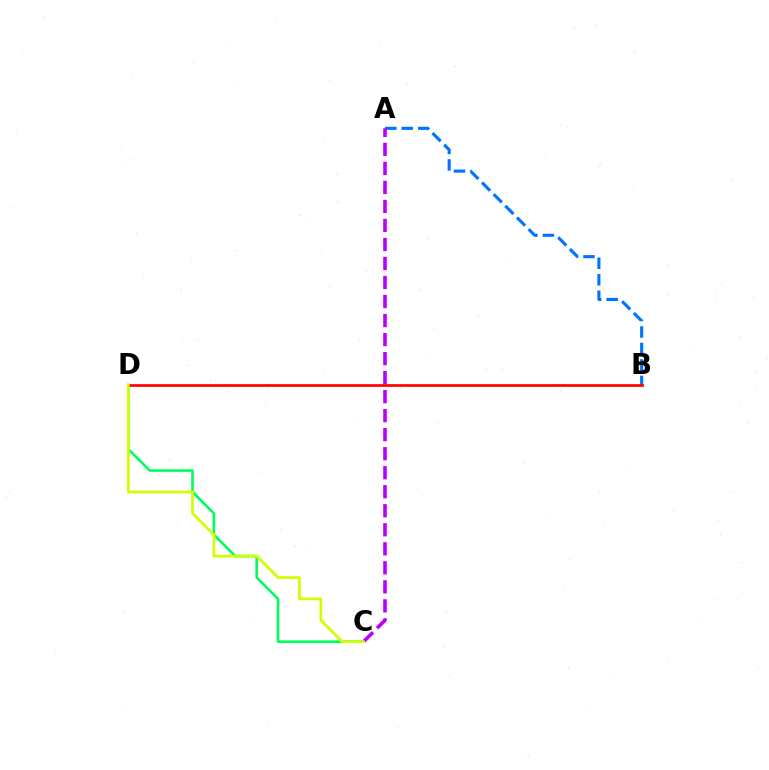{('C', 'D'): [{'color': '#00ff5c', 'line_style': 'solid', 'thickness': 1.89}, {'color': '#d1ff00', 'line_style': 'solid', 'thickness': 1.97}], ('A', 'B'): [{'color': '#0074ff', 'line_style': 'dashed', 'thickness': 2.24}], ('A', 'C'): [{'color': '#b900ff', 'line_style': 'dashed', 'thickness': 2.58}], ('B', 'D'): [{'color': '#ff0000', 'line_style': 'solid', 'thickness': 1.95}]}